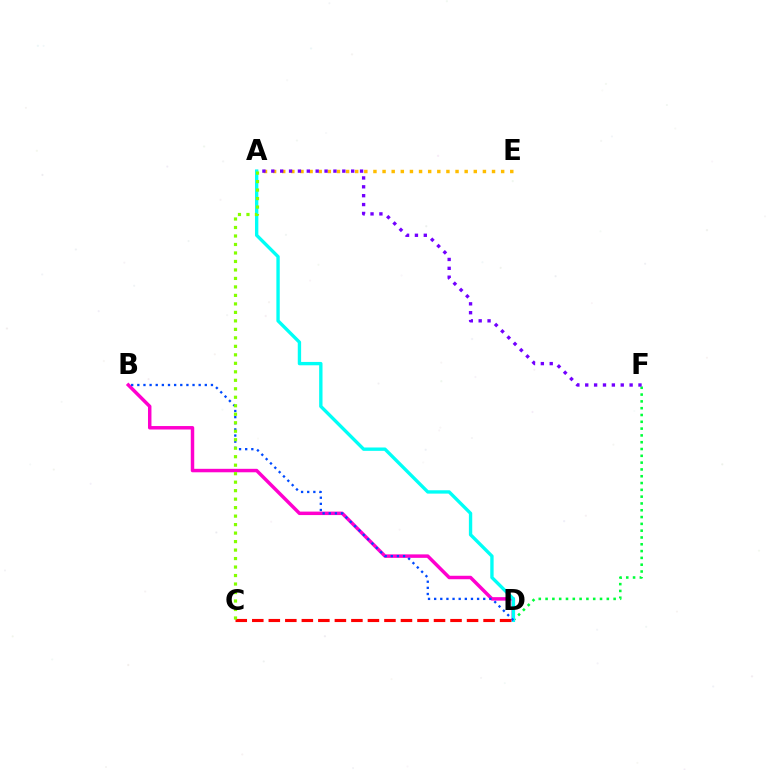{('B', 'D'): [{'color': '#ff00cf', 'line_style': 'solid', 'thickness': 2.5}, {'color': '#004bff', 'line_style': 'dotted', 'thickness': 1.67}], ('A', 'E'): [{'color': '#ffbd00', 'line_style': 'dotted', 'thickness': 2.48}], ('D', 'F'): [{'color': '#00ff39', 'line_style': 'dotted', 'thickness': 1.85}], ('A', 'F'): [{'color': '#7200ff', 'line_style': 'dotted', 'thickness': 2.41}], ('A', 'D'): [{'color': '#00fff6', 'line_style': 'solid', 'thickness': 2.42}], ('C', 'D'): [{'color': '#ff0000', 'line_style': 'dashed', 'thickness': 2.24}], ('A', 'C'): [{'color': '#84ff00', 'line_style': 'dotted', 'thickness': 2.31}]}